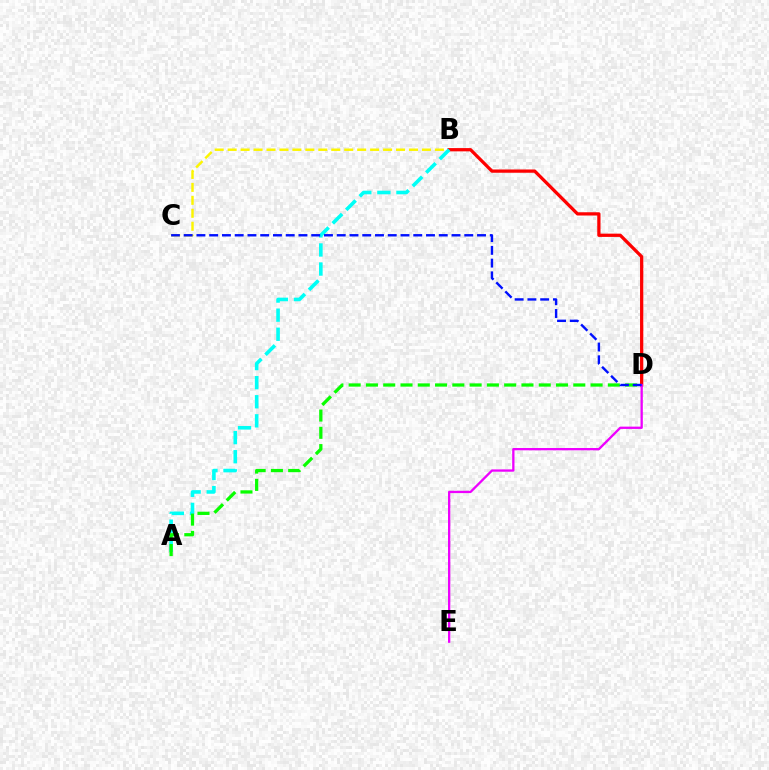{('B', 'C'): [{'color': '#fcf500', 'line_style': 'dashed', 'thickness': 1.76}], ('B', 'D'): [{'color': '#ff0000', 'line_style': 'solid', 'thickness': 2.35}], ('D', 'E'): [{'color': '#ee00ff', 'line_style': 'solid', 'thickness': 1.66}], ('A', 'B'): [{'color': '#00fff6', 'line_style': 'dashed', 'thickness': 2.59}], ('A', 'D'): [{'color': '#08ff00', 'line_style': 'dashed', 'thickness': 2.35}], ('C', 'D'): [{'color': '#0010ff', 'line_style': 'dashed', 'thickness': 1.73}]}